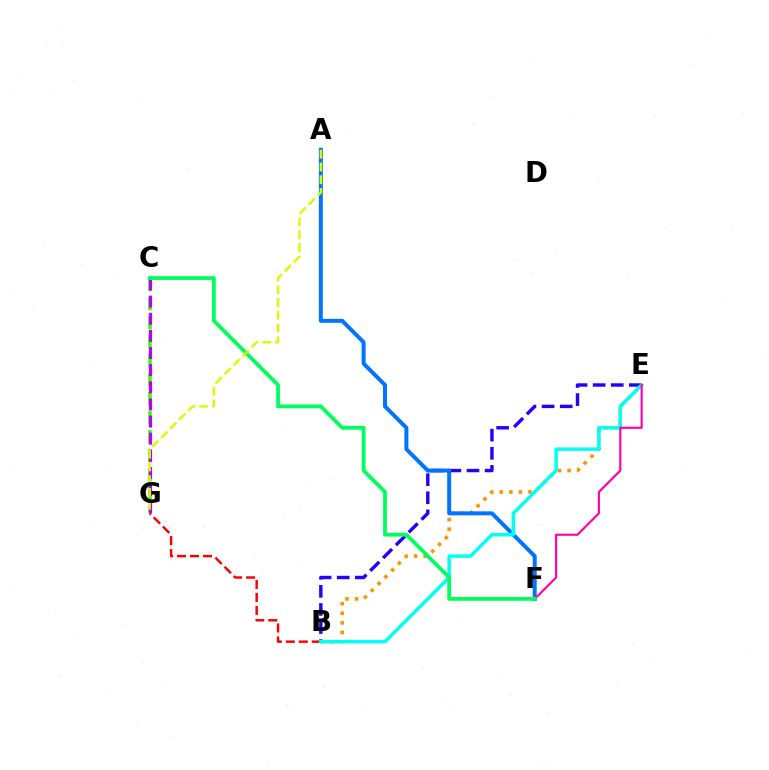{('B', 'E'): [{'color': '#ff9400', 'line_style': 'dotted', 'thickness': 2.61}, {'color': '#2500ff', 'line_style': 'dashed', 'thickness': 2.46}, {'color': '#00fff6', 'line_style': 'solid', 'thickness': 2.51}], ('B', 'G'): [{'color': '#ff0000', 'line_style': 'dashed', 'thickness': 1.76}], ('C', 'G'): [{'color': '#3dff00', 'line_style': 'dashed', 'thickness': 2.58}, {'color': '#b900ff', 'line_style': 'dashed', 'thickness': 2.33}], ('A', 'F'): [{'color': '#0074ff', 'line_style': 'solid', 'thickness': 2.86}], ('E', 'F'): [{'color': '#ff00ac', 'line_style': 'solid', 'thickness': 1.54}], ('C', 'F'): [{'color': '#00ff5c', 'line_style': 'solid', 'thickness': 2.72}], ('A', 'G'): [{'color': '#d1ff00', 'line_style': 'dashed', 'thickness': 1.73}]}